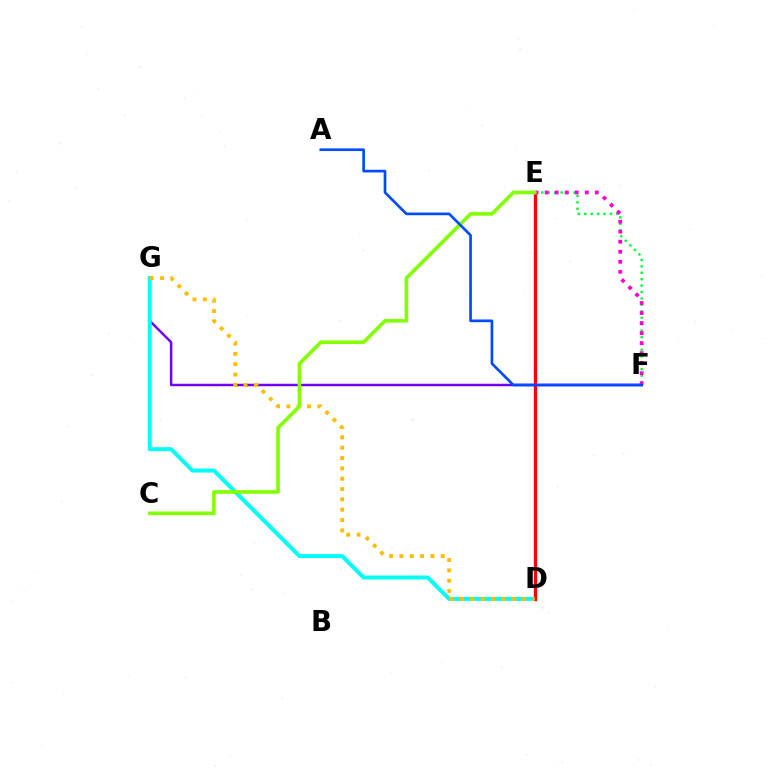{('F', 'G'): [{'color': '#7200ff', 'line_style': 'solid', 'thickness': 1.78}], ('D', 'G'): [{'color': '#00fff6', 'line_style': 'solid', 'thickness': 2.88}, {'color': '#ffbd00', 'line_style': 'dotted', 'thickness': 2.81}], ('E', 'F'): [{'color': '#00ff39', 'line_style': 'dotted', 'thickness': 1.75}, {'color': '#ff00cf', 'line_style': 'dotted', 'thickness': 2.72}], ('D', 'E'): [{'color': '#ff0000', 'line_style': 'solid', 'thickness': 2.38}], ('C', 'E'): [{'color': '#84ff00', 'line_style': 'solid', 'thickness': 2.62}], ('A', 'F'): [{'color': '#004bff', 'line_style': 'solid', 'thickness': 1.92}]}